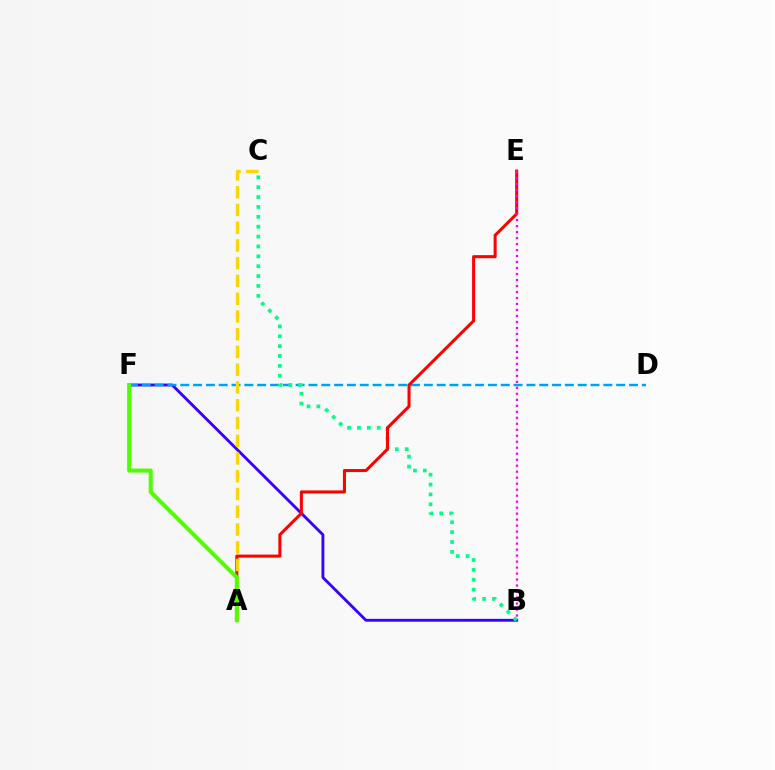{('B', 'F'): [{'color': '#3700ff', 'line_style': 'solid', 'thickness': 2.04}], ('D', 'F'): [{'color': '#009eff', 'line_style': 'dashed', 'thickness': 1.74}], ('B', 'C'): [{'color': '#00ff86', 'line_style': 'dotted', 'thickness': 2.68}], ('A', 'E'): [{'color': '#ff0000', 'line_style': 'solid', 'thickness': 2.19}], ('A', 'C'): [{'color': '#ffd500', 'line_style': 'dashed', 'thickness': 2.41}], ('B', 'E'): [{'color': '#ff00ed', 'line_style': 'dotted', 'thickness': 1.63}], ('A', 'F'): [{'color': '#4fff00', 'line_style': 'solid', 'thickness': 2.92}]}